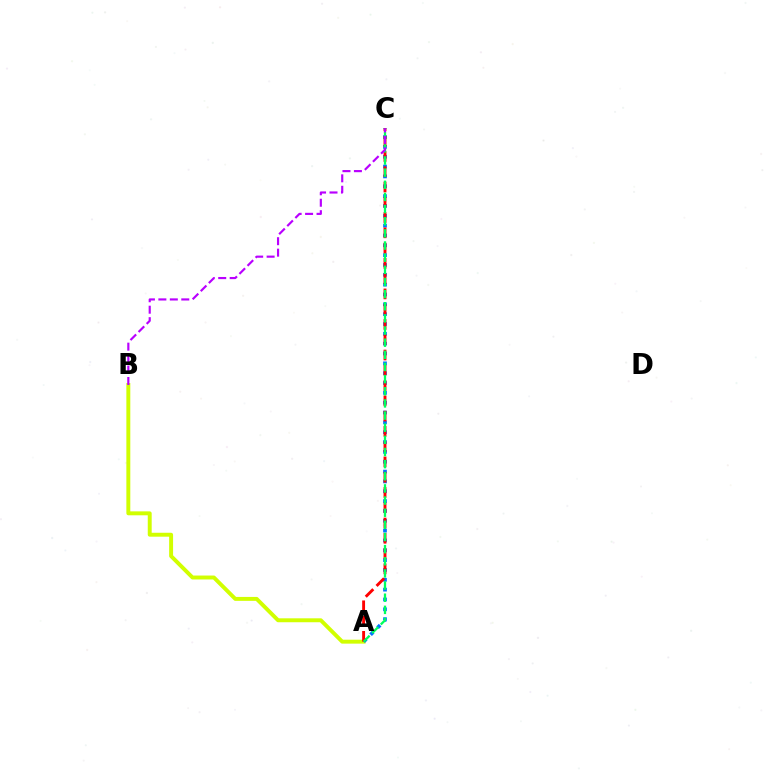{('A', 'B'): [{'color': '#d1ff00', 'line_style': 'solid', 'thickness': 2.83}], ('A', 'C'): [{'color': '#0074ff', 'line_style': 'dotted', 'thickness': 2.67}, {'color': '#ff0000', 'line_style': 'dashed', 'thickness': 2.07}, {'color': '#00ff5c', 'line_style': 'dashed', 'thickness': 1.65}], ('B', 'C'): [{'color': '#b900ff', 'line_style': 'dashed', 'thickness': 1.56}]}